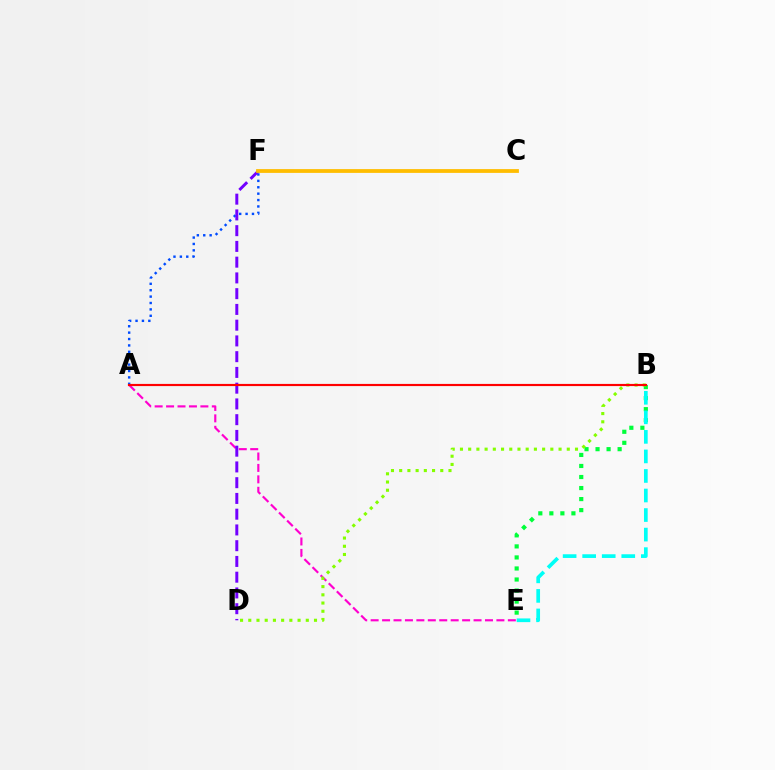{('A', 'F'): [{'color': '#004bff', 'line_style': 'dotted', 'thickness': 1.74}], ('A', 'E'): [{'color': '#ff00cf', 'line_style': 'dashed', 'thickness': 1.55}], ('B', 'E'): [{'color': '#00ff39', 'line_style': 'dotted', 'thickness': 3.0}, {'color': '#00fff6', 'line_style': 'dashed', 'thickness': 2.66}], ('B', 'D'): [{'color': '#84ff00', 'line_style': 'dotted', 'thickness': 2.23}], ('D', 'F'): [{'color': '#7200ff', 'line_style': 'dashed', 'thickness': 2.14}], ('C', 'F'): [{'color': '#ffbd00', 'line_style': 'solid', 'thickness': 2.72}], ('A', 'B'): [{'color': '#ff0000', 'line_style': 'solid', 'thickness': 1.56}]}